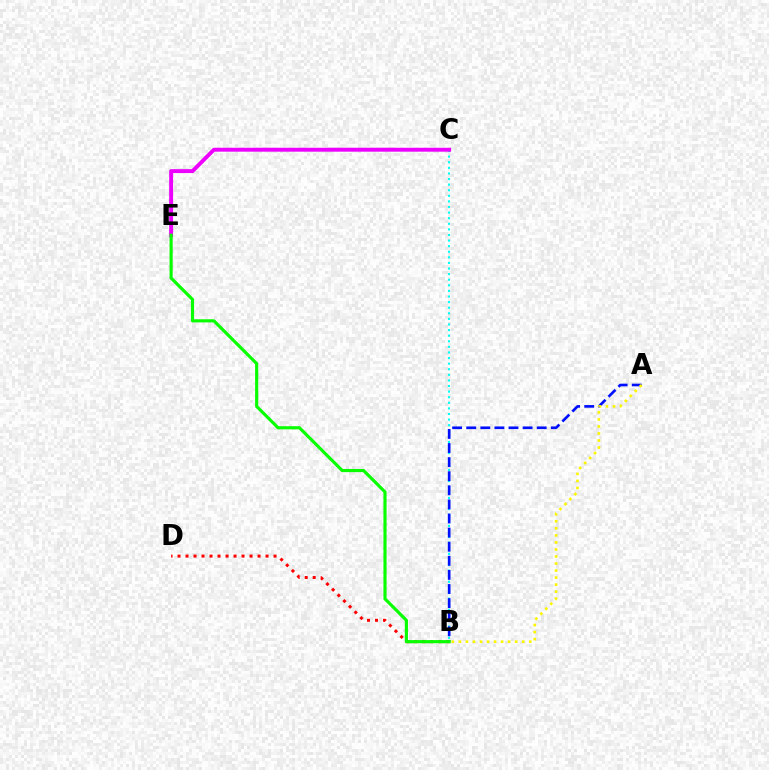{('B', 'D'): [{'color': '#ff0000', 'line_style': 'dotted', 'thickness': 2.17}], ('B', 'C'): [{'color': '#00fff6', 'line_style': 'dotted', 'thickness': 1.52}], ('C', 'E'): [{'color': '#ee00ff', 'line_style': 'solid', 'thickness': 2.82}], ('A', 'B'): [{'color': '#0010ff', 'line_style': 'dashed', 'thickness': 1.92}, {'color': '#fcf500', 'line_style': 'dotted', 'thickness': 1.91}], ('B', 'E'): [{'color': '#08ff00', 'line_style': 'solid', 'thickness': 2.27}]}